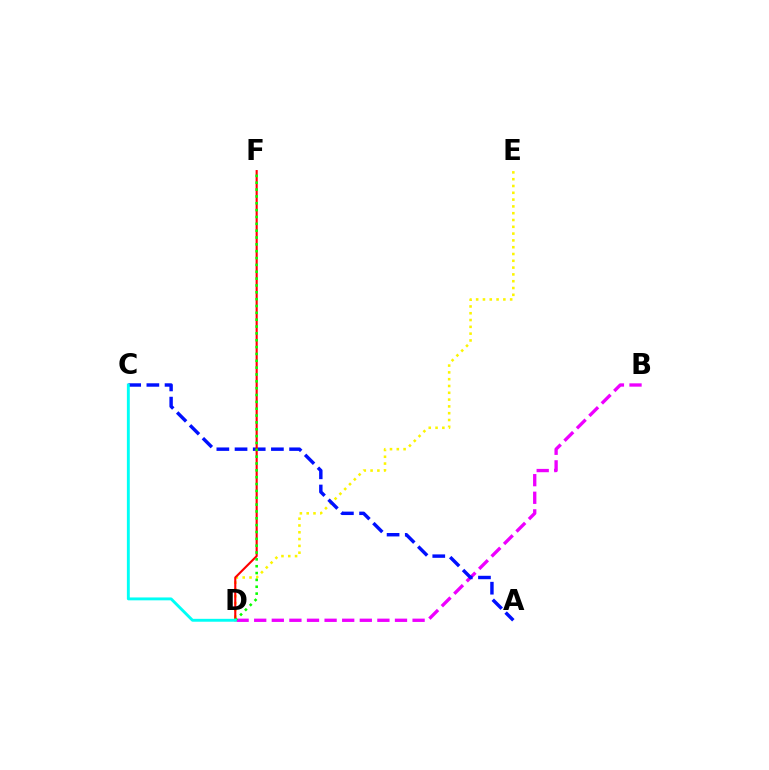{('D', 'E'): [{'color': '#fcf500', 'line_style': 'dotted', 'thickness': 1.85}], ('B', 'D'): [{'color': '#ee00ff', 'line_style': 'dashed', 'thickness': 2.39}], ('A', 'C'): [{'color': '#0010ff', 'line_style': 'dashed', 'thickness': 2.47}], ('D', 'F'): [{'color': '#ff0000', 'line_style': 'solid', 'thickness': 1.53}, {'color': '#08ff00', 'line_style': 'dotted', 'thickness': 1.86}], ('C', 'D'): [{'color': '#00fff6', 'line_style': 'solid', 'thickness': 2.08}]}